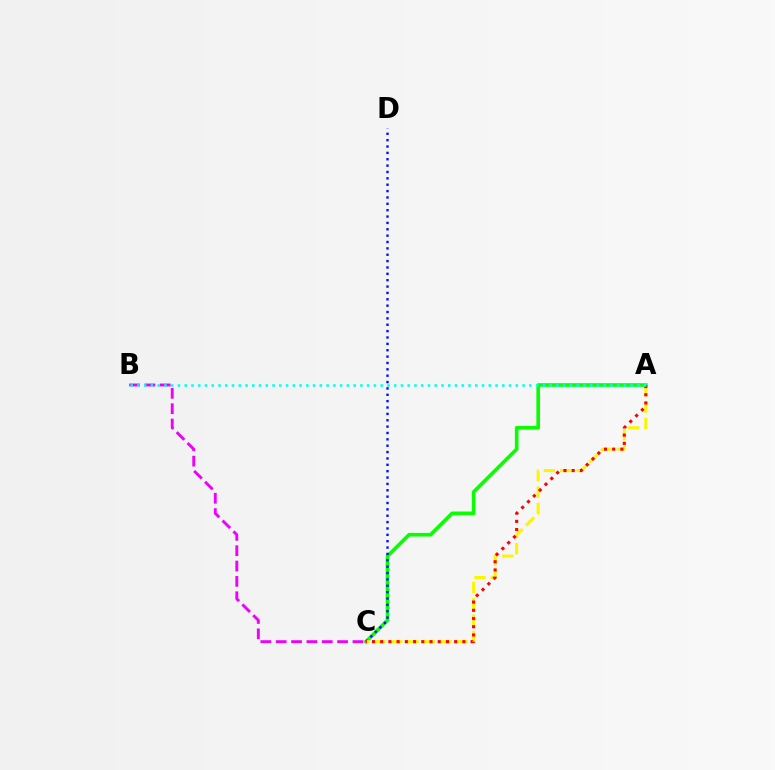{('A', 'C'): [{'color': '#08ff00', 'line_style': 'solid', 'thickness': 2.6}, {'color': '#fcf500', 'line_style': 'dashed', 'thickness': 2.22}, {'color': '#ff0000', 'line_style': 'dotted', 'thickness': 2.23}], ('C', 'D'): [{'color': '#0010ff', 'line_style': 'dotted', 'thickness': 1.73}], ('B', 'C'): [{'color': '#ee00ff', 'line_style': 'dashed', 'thickness': 2.09}], ('A', 'B'): [{'color': '#00fff6', 'line_style': 'dotted', 'thickness': 1.84}]}